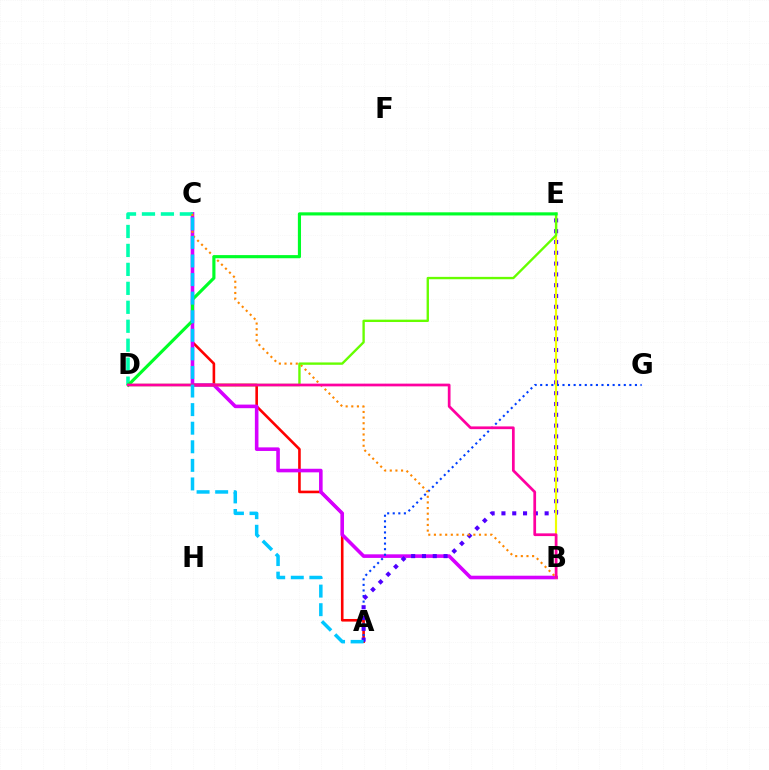{('A', 'C'): [{'color': '#ff0000', 'line_style': 'solid', 'thickness': 1.88}, {'color': '#00c7ff', 'line_style': 'dashed', 'thickness': 2.52}], ('B', 'C'): [{'color': '#d600ff', 'line_style': 'solid', 'thickness': 2.58}, {'color': '#ff8800', 'line_style': 'dotted', 'thickness': 1.53}], ('C', 'D'): [{'color': '#00ffaf', 'line_style': 'dashed', 'thickness': 2.58}], ('A', 'G'): [{'color': '#003fff', 'line_style': 'dotted', 'thickness': 1.51}], ('A', 'E'): [{'color': '#4f00ff', 'line_style': 'dotted', 'thickness': 2.93}], ('B', 'E'): [{'color': '#eeff00', 'line_style': 'solid', 'thickness': 1.55}], ('D', 'E'): [{'color': '#66ff00', 'line_style': 'solid', 'thickness': 1.7}, {'color': '#00ff27', 'line_style': 'solid', 'thickness': 2.26}], ('B', 'D'): [{'color': '#ff00a0', 'line_style': 'solid', 'thickness': 1.96}]}